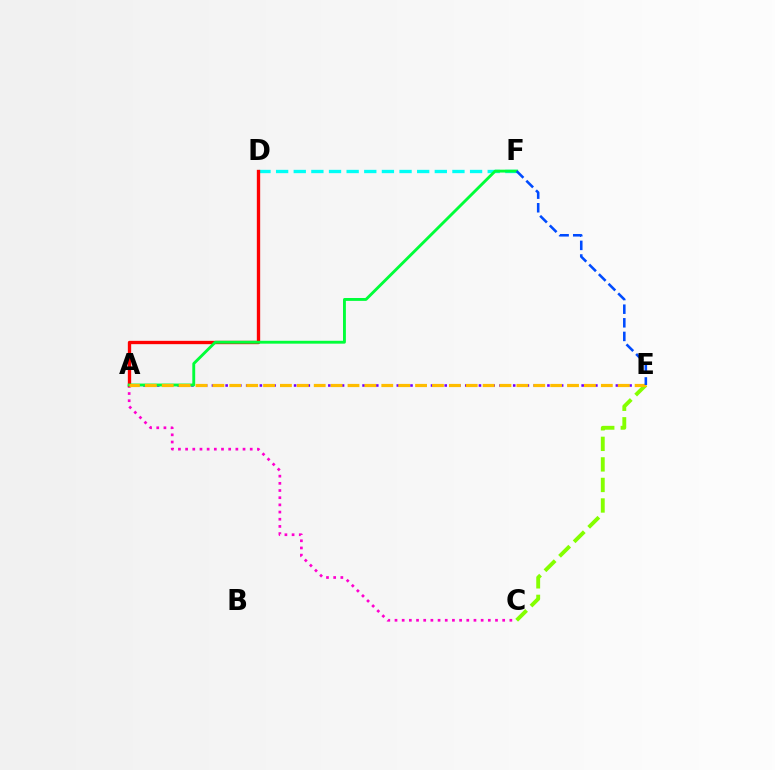{('C', 'E'): [{'color': '#84ff00', 'line_style': 'dashed', 'thickness': 2.79}], ('A', 'C'): [{'color': '#ff00cf', 'line_style': 'dotted', 'thickness': 1.95}], ('A', 'E'): [{'color': '#7200ff', 'line_style': 'dotted', 'thickness': 1.86}, {'color': '#ffbd00', 'line_style': 'dashed', 'thickness': 2.29}], ('D', 'F'): [{'color': '#00fff6', 'line_style': 'dashed', 'thickness': 2.4}], ('A', 'D'): [{'color': '#ff0000', 'line_style': 'solid', 'thickness': 2.4}], ('A', 'F'): [{'color': '#00ff39', 'line_style': 'solid', 'thickness': 2.07}], ('E', 'F'): [{'color': '#004bff', 'line_style': 'dashed', 'thickness': 1.85}]}